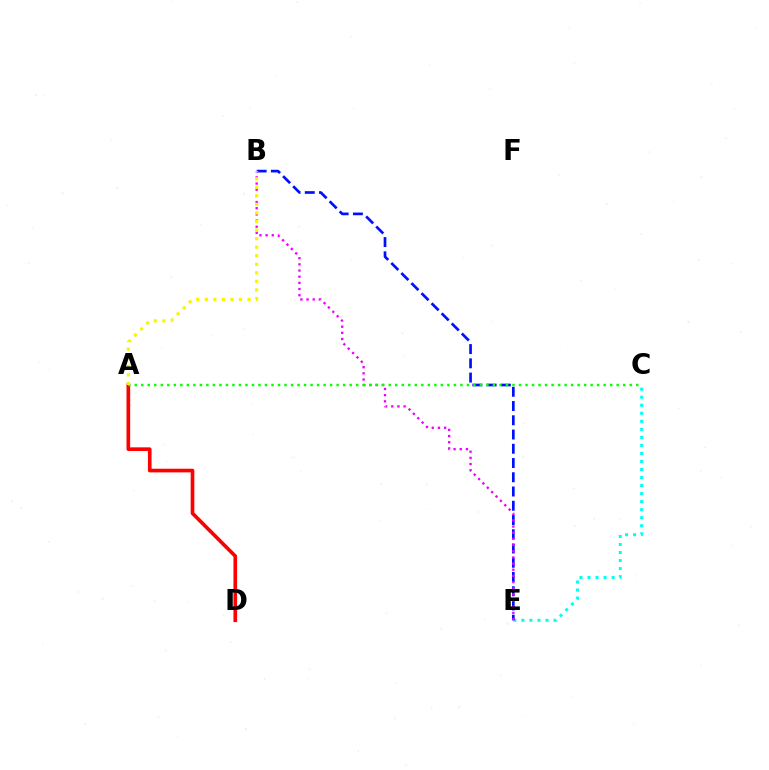{('A', 'D'): [{'color': '#ff0000', 'line_style': 'solid', 'thickness': 2.63}], ('C', 'E'): [{'color': '#00fff6', 'line_style': 'dotted', 'thickness': 2.18}], ('B', 'E'): [{'color': '#0010ff', 'line_style': 'dashed', 'thickness': 1.94}, {'color': '#ee00ff', 'line_style': 'dotted', 'thickness': 1.68}], ('A', 'C'): [{'color': '#08ff00', 'line_style': 'dotted', 'thickness': 1.77}], ('A', 'B'): [{'color': '#fcf500', 'line_style': 'dotted', 'thickness': 2.32}]}